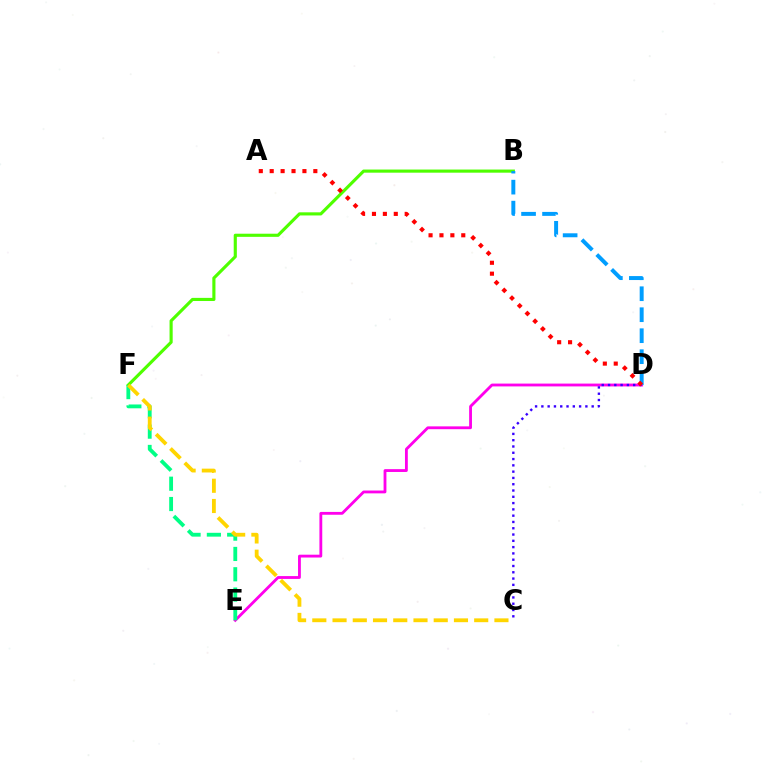{('D', 'E'): [{'color': '#ff00ed', 'line_style': 'solid', 'thickness': 2.04}], ('B', 'F'): [{'color': '#4fff00', 'line_style': 'solid', 'thickness': 2.25}], ('E', 'F'): [{'color': '#00ff86', 'line_style': 'dashed', 'thickness': 2.76}], ('B', 'D'): [{'color': '#009eff', 'line_style': 'dashed', 'thickness': 2.85}], ('C', 'D'): [{'color': '#3700ff', 'line_style': 'dotted', 'thickness': 1.71}], ('A', 'D'): [{'color': '#ff0000', 'line_style': 'dotted', 'thickness': 2.96}], ('C', 'F'): [{'color': '#ffd500', 'line_style': 'dashed', 'thickness': 2.75}]}